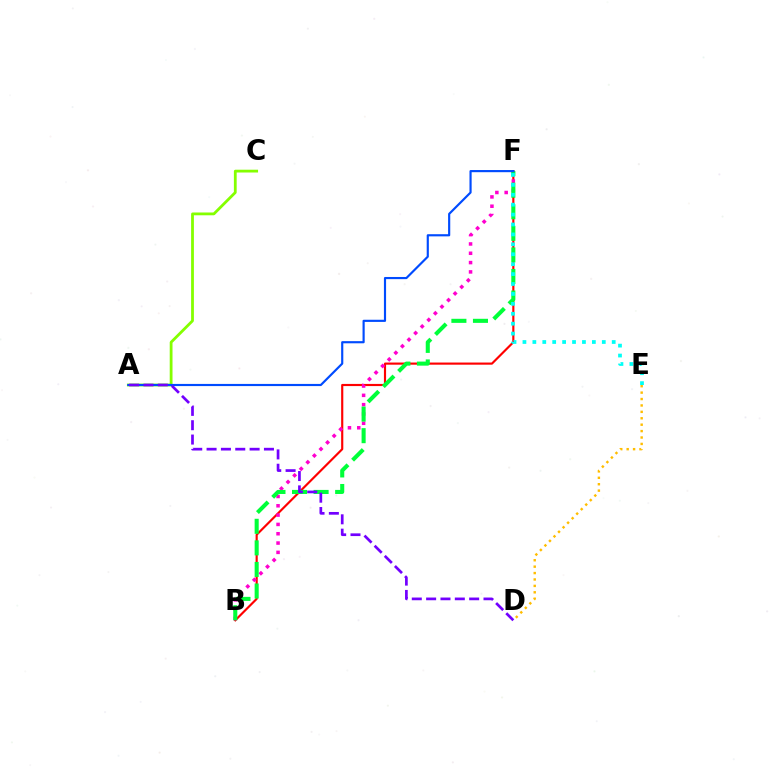{('B', 'F'): [{'color': '#ff0000', 'line_style': 'solid', 'thickness': 1.55}, {'color': '#ff00cf', 'line_style': 'dotted', 'thickness': 2.53}, {'color': '#00ff39', 'line_style': 'dashed', 'thickness': 2.93}], ('E', 'F'): [{'color': '#00fff6', 'line_style': 'dotted', 'thickness': 2.69}], ('D', 'E'): [{'color': '#ffbd00', 'line_style': 'dotted', 'thickness': 1.74}], ('A', 'C'): [{'color': '#84ff00', 'line_style': 'solid', 'thickness': 2.01}], ('A', 'F'): [{'color': '#004bff', 'line_style': 'solid', 'thickness': 1.55}], ('A', 'D'): [{'color': '#7200ff', 'line_style': 'dashed', 'thickness': 1.95}]}